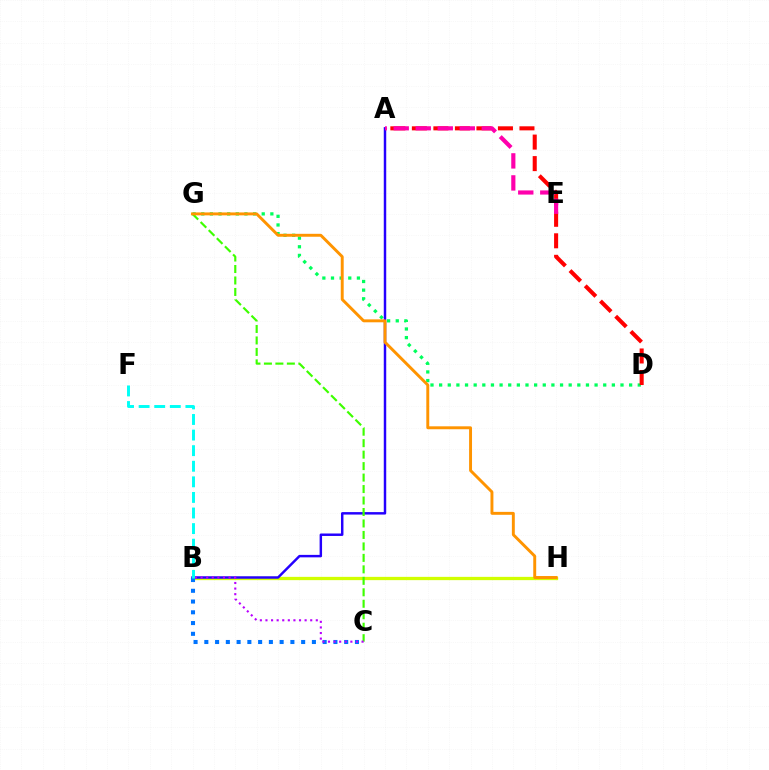{('D', 'G'): [{'color': '#00ff5c', 'line_style': 'dotted', 'thickness': 2.35}], ('A', 'D'): [{'color': '#ff0000', 'line_style': 'dashed', 'thickness': 2.92}], ('B', 'H'): [{'color': '#d1ff00', 'line_style': 'solid', 'thickness': 2.36}], ('A', 'B'): [{'color': '#2500ff', 'line_style': 'solid', 'thickness': 1.77}], ('B', 'C'): [{'color': '#0074ff', 'line_style': 'dotted', 'thickness': 2.92}, {'color': '#b900ff', 'line_style': 'dotted', 'thickness': 1.52}], ('C', 'G'): [{'color': '#3dff00', 'line_style': 'dashed', 'thickness': 1.56}], ('G', 'H'): [{'color': '#ff9400', 'line_style': 'solid', 'thickness': 2.11}], ('A', 'E'): [{'color': '#ff00ac', 'line_style': 'dashed', 'thickness': 2.99}], ('B', 'F'): [{'color': '#00fff6', 'line_style': 'dashed', 'thickness': 2.12}]}